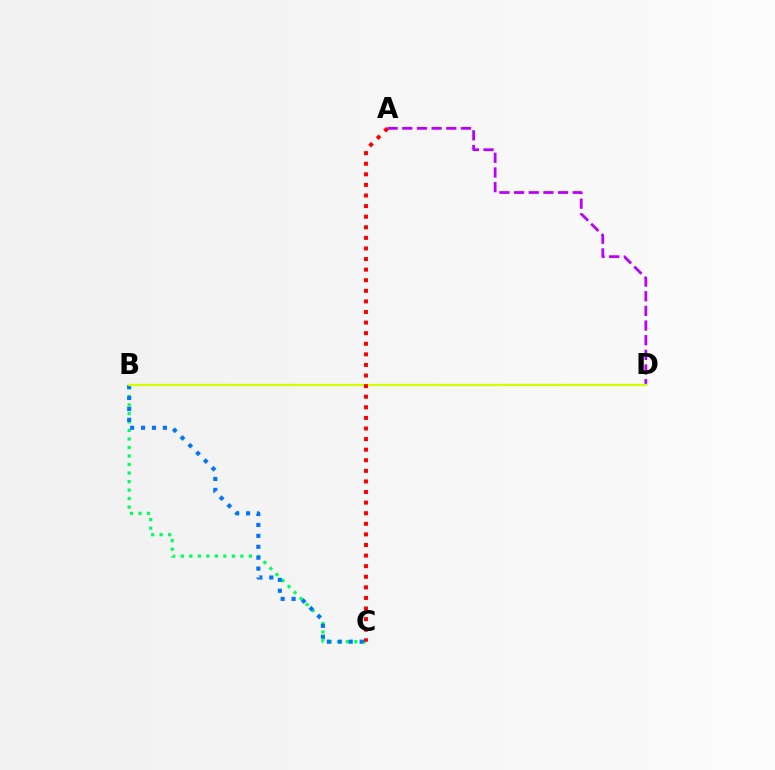{('B', 'C'): [{'color': '#00ff5c', 'line_style': 'dotted', 'thickness': 2.31}, {'color': '#0074ff', 'line_style': 'dotted', 'thickness': 2.97}], ('A', 'D'): [{'color': '#b900ff', 'line_style': 'dashed', 'thickness': 1.99}], ('B', 'D'): [{'color': '#d1ff00', 'line_style': 'solid', 'thickness': 1.61}], ('A', 'C'): [{'color': '#ff0000', 'line_style': 'dotted', 'thickness': 2.88}]}